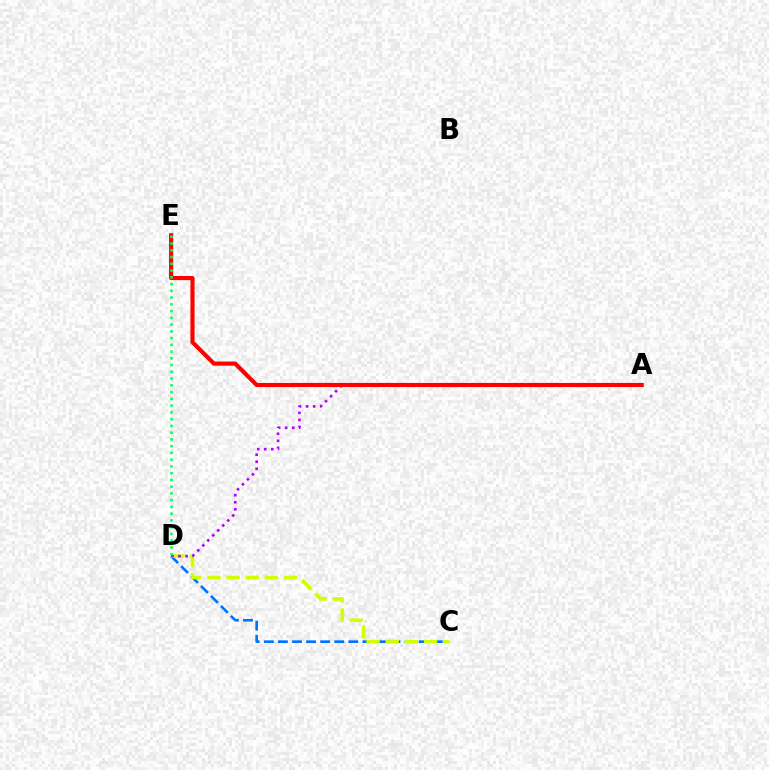{('C', 'D'): [{'color': '#0074ff', 'line_style': 'dashed', 'thickness': 1.91}, {'color': '#d1ff00', 'line_style': 'dashed', 'thickness': 2.6}], ('A', 'D'): [{'color': '#b900ff', 'line_style': 'dotted', 'thickness': 1.92}], ('A', 'E'): [{'color': '#ff0000', 'line_style': 'solid', 'thickness': 2.97}], ('D', 'E'): [{'color': '#00ff5c', 'line_style': 'dotted', 'thickness': 1.84}]}